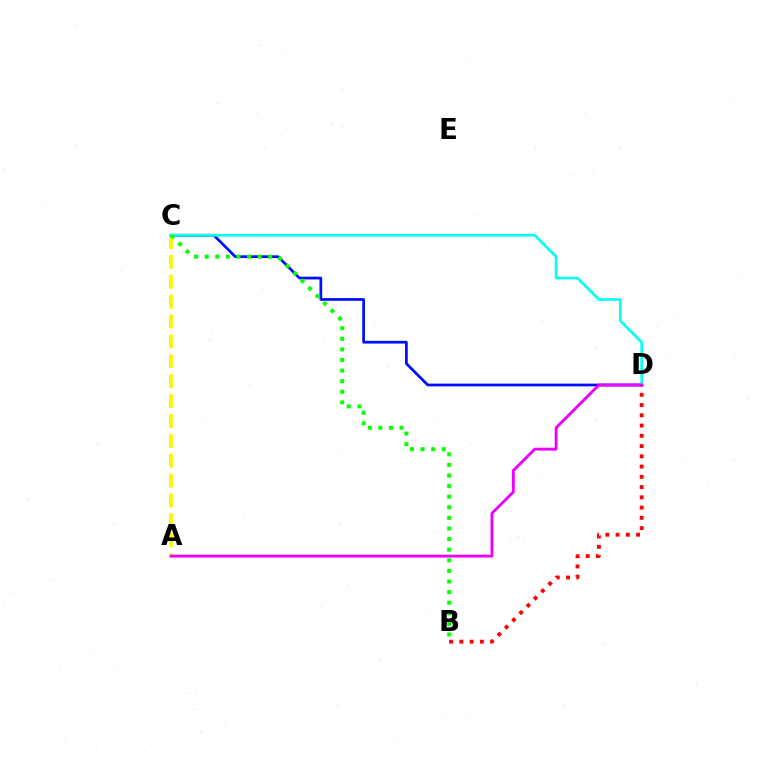{('C', 'D'): [{'color': '#0010ff', 'line_style': 'solid', 'thickness': 1.97}, {'color': '#00fff6', 'line_style': 'solid', 'thickness': 1.91}], ('A', 'C'): [{'color': '#fcf500', 'line_style': 'dashed', 'thickness': 2.7}], ('B', 'D'): [{'color': '#ff0000', 'line_style': 'dotted', 'thickness': 2.79}], ('B', 'C'): [{'color': '#08ff00', 'line_style': 'dotted', 'thickness': 2.88}], ('A', 'D'): [{'color': '#ee00ff', 'line_style': 'solid', 'thickness': 2.07}]}